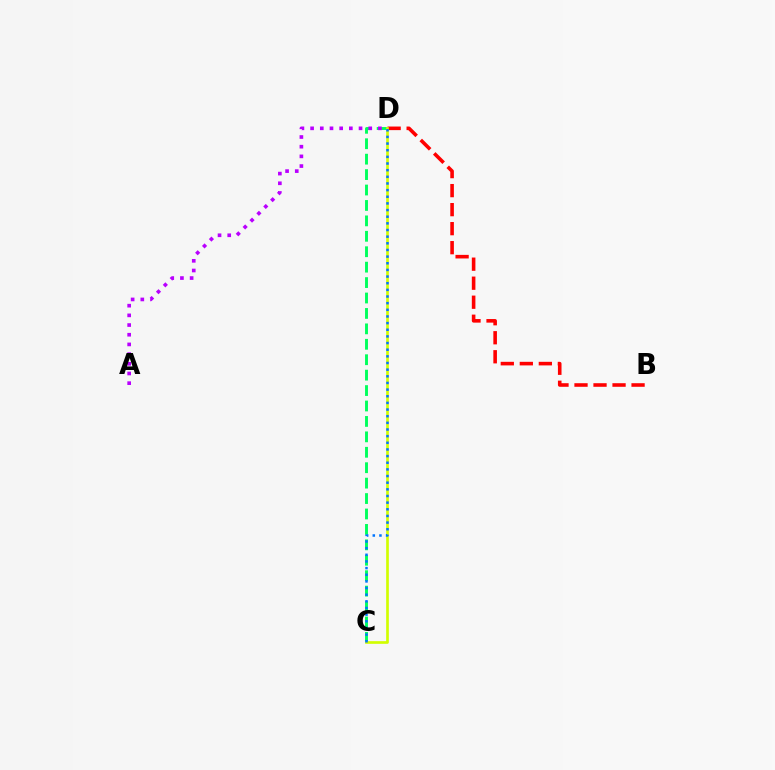{('B', 'D'): [{'color': '#ff0000', 'line_style': 'dashed', 'thickness': 2.58}], ('C', 'D'): [{'color': '#00ff5c', 'line_style': 'dashed', 'thickness': 2.1}, {'color': '#d1ff00', 'line_style': 'solid', 'thickness': 1.93}, {'color': '#0074ff', 'line_style': 'dotted', 'thickness': 1.81}], ('A', 'D'): [{'color': '#b900ff', 'line_style': 'dotted', 'thickness': 2.63}]}